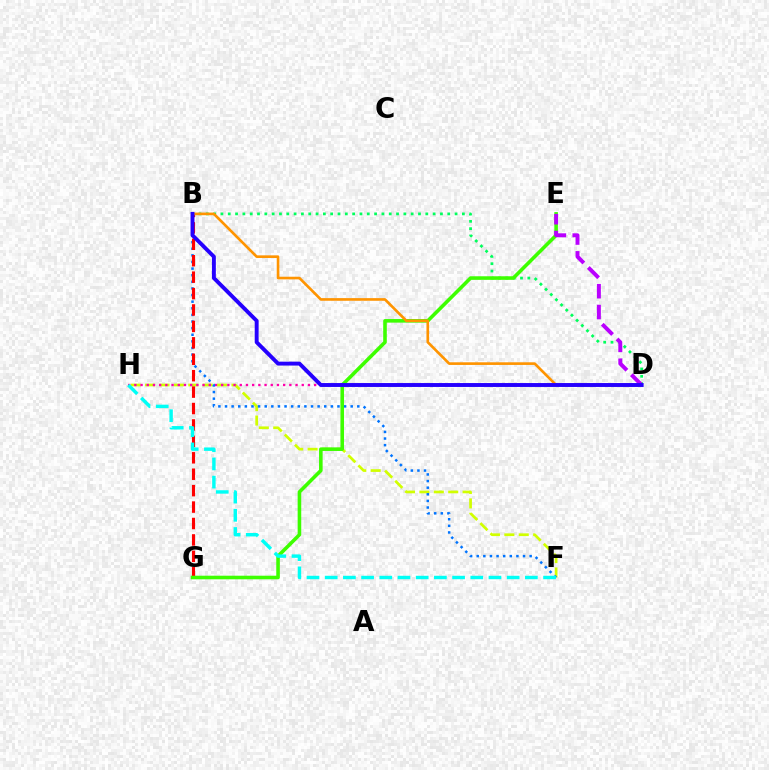{('F', 'H'): [{'color': '#d1ff00', 'line_style': 'dashed', 'thickness': 1.96}, {'color': '#00fff6', 'line_style': 'dashed', 'thickness': 2.47}], ('D', 'H'): [{'color': '#ff00ac', 'line_style': 'dotted', 'thickness': 1.68}], ('B', 'F'): [{'color': '#0074ff', 'line_style': 'dotted', 'thickness': 1.8}], ('B', 'G'): [{'color': '#ff0000', 'line_style': 'dashed', 'thickness': 2.23}], ('B', 'D'): [{'color': '#00ff5c', 'line_style': 'dotted', 'thickness': 1.99}, {'color': '#ff9400', 'line_style': 'solid', 'thickness': 1.91}, {'color': '#2500ff', 'line_style': 'solid', 'thickness': 2.81}], ('E', 'G'): [{'color': '#3dff00', 'line_style': 'solid', 'thickness': 2.58}], ('D', 'E'): [{'color': '#b900ff', 'line_style': 'dashed', 'thickness': 2.83}]}